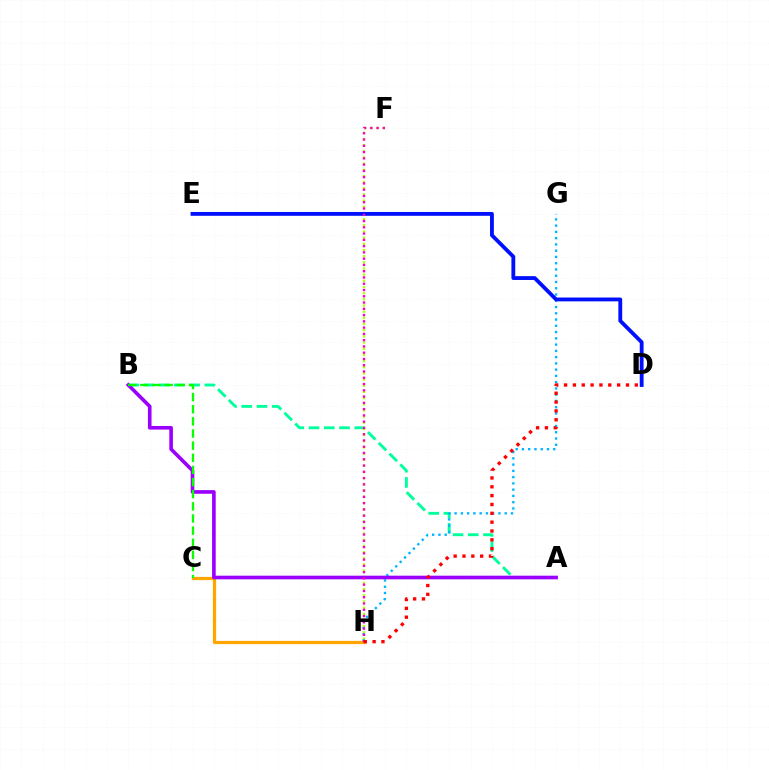{('A', 'B'): [{'color': '#00ff9d', 'line_style': 'dashed', 'thickness': 2.07}, {'color': '#9b00ff', 'line_style': 'solid', 'thickness': 2.61}], ('C', 'H'): [{'color': '#ffa500', 'line_style': 'solid', 'thickness': 2.32}], ('F', 'H'): [{'color': '#b3ff00', 'line_style': 'dotted', 'thickness': 1.68}, {'color': '#ff00bd', 'line_style': 'dotted', 'thickness': 1.7}], ('G', 'H'): [{'color': '#00b5ff', 'line_style': 'dotted', 'thickness': 1.7}], ('B', 'C'): [{'color': '#08ff00', 'line_style': 'dashed', 'thickness': 1.65}], ('D', 'E'): [{'color': '#0010ff', 'line_style': 'solid', 'thickness': 2.76}], ('D', 'H'): [{'color': '#ff0000', 'line_style': 'dotted', 'thickness': 2.4}]}